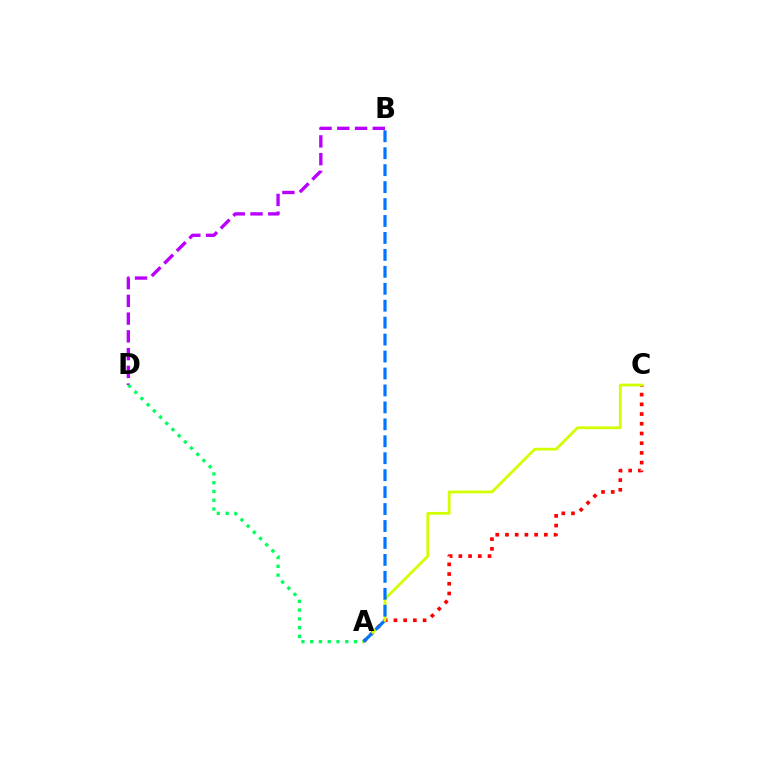{('A', 'C'): [{'color': '#ff0000', 'line_style': 'dotted', 'thickness': 2.64}, {'color': '#d1ff00', 'line_style': 'solid', 'thickness': 2.0}], ('B', 'D'): [{'color': '#b900ff', 'line_style': 'dashed', 'thickness': 2.41}], ('A', 'D'): [{'color': '#00ff5c', 'line_style': 'dotted', 'thickness': 2.38}], ('A', 'B'): [{'color': '#0074ff', 'line_style': 'dashed', 'thickness': 2.3}]}